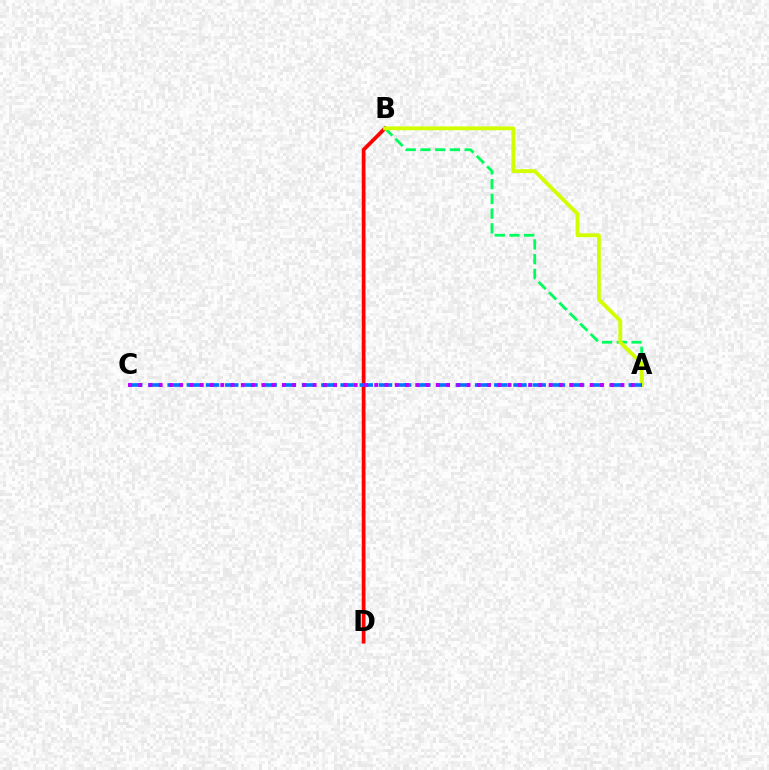{('B', 'D'): [{'color': '#ff0000', 'line_style': 'solid', 'thickness': 2.7}], ('A', 'B'): [{'color': '#00ff5c', 'line_style': 'dashed', 'thickness': 2.0}, {'color': '#d1ff00', 'line_style': 'solid', 'thickness': 2.75}], ('A', 'C'): [{'color': '#0074ff', 'line_style': 'dashed', 'thickness': 2.61}, {'color': '#b900ff', 'line_style': 'dotted', 'thickness': 2.79}]}